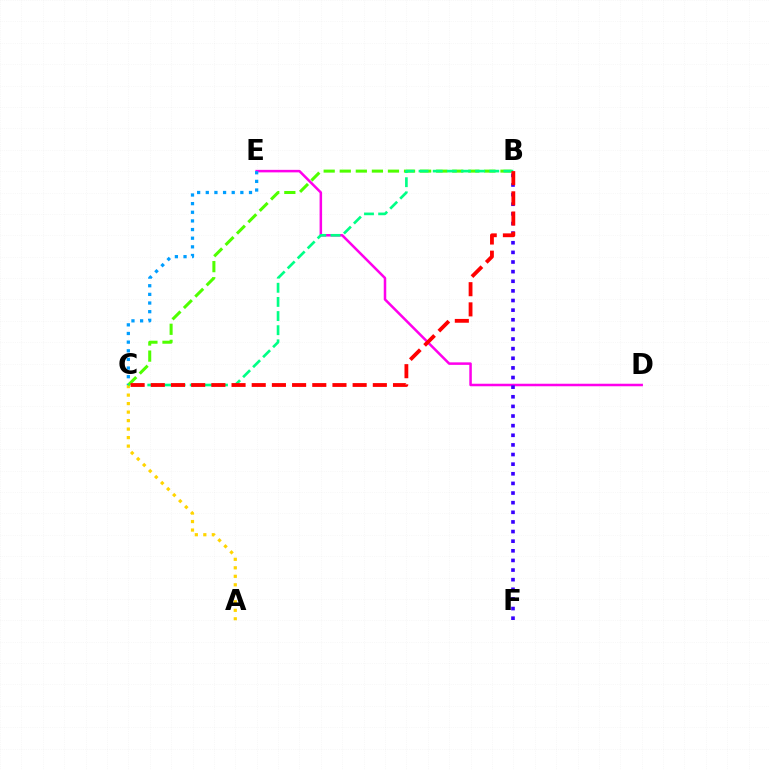{('D', 'E'): [{'color': '#ff00ed', 'line_style': 'solid', 'thickness': 1.82}], ('C', 'E'): [{'color': '#009eff', 'line_style': 'dotted', 'thickness': 2.35}], ('A', 'C'): [{'color': '#ffd500', 'line_style': 'dotted', 'thickness': 2.31}], ('B', 'F'): [{'color': '#3700ff', 'line_style': 'dotted', 'thickness': 2.62}], ('B', 'C'): [{'color': '#4fff00', 'line_style': 'dashed', 'thickness': 2.18}, {'color': '#00ff86', 'line_style': 'dashed', 'thickness': 1.92}, {'color': '#ff0000', 'line_style': 'dashed', 'thickness': 2.74}]}